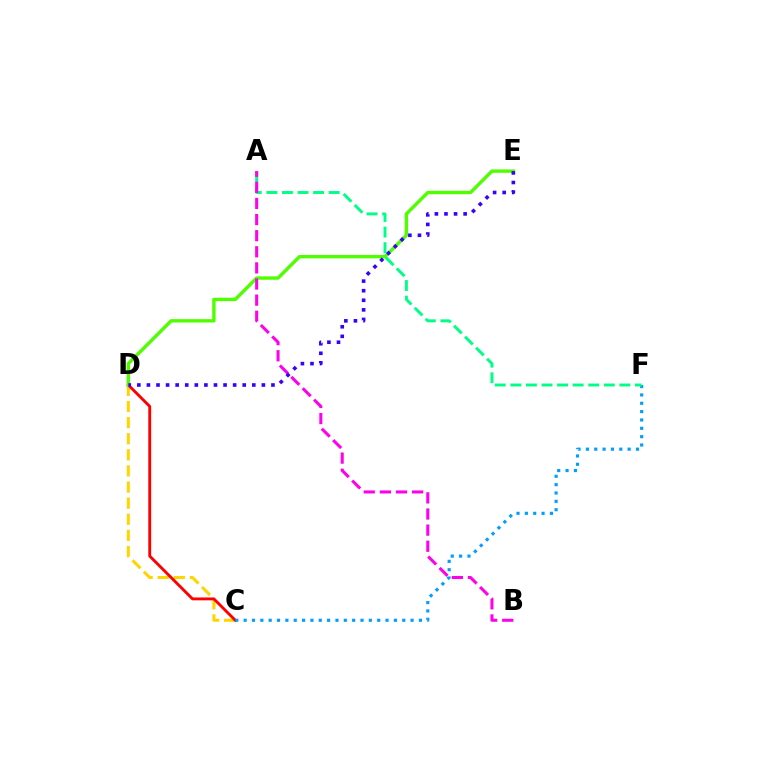{('C', 'D'): [{'color': '#ffd500', 'line_style': 'dashed', 'thickness': 2.19}, {'color': '#ff0000', 'line_style': 'solid', 'thickness': 2.07}], ('D', 'E'): [{'color': '#4fff00', 'line_style': 'solid', 'thickness': 2.43}, {'color': '#3700ff', 'line_style': 'dotted', 'thickness': 2.6}], ('C', 'F'): [{'color': '#009eff', 'line_style': 'dotted', 'thickness': 2.27}], ('A', 'F'): [{'color': '#00ff86', 'line_style': 'dashed', 'thickness': 2.12}], ('A', 'B'): [{'color': '#ff00ed', 'line_style': 'dashed', 'thickness': 2.19}]}